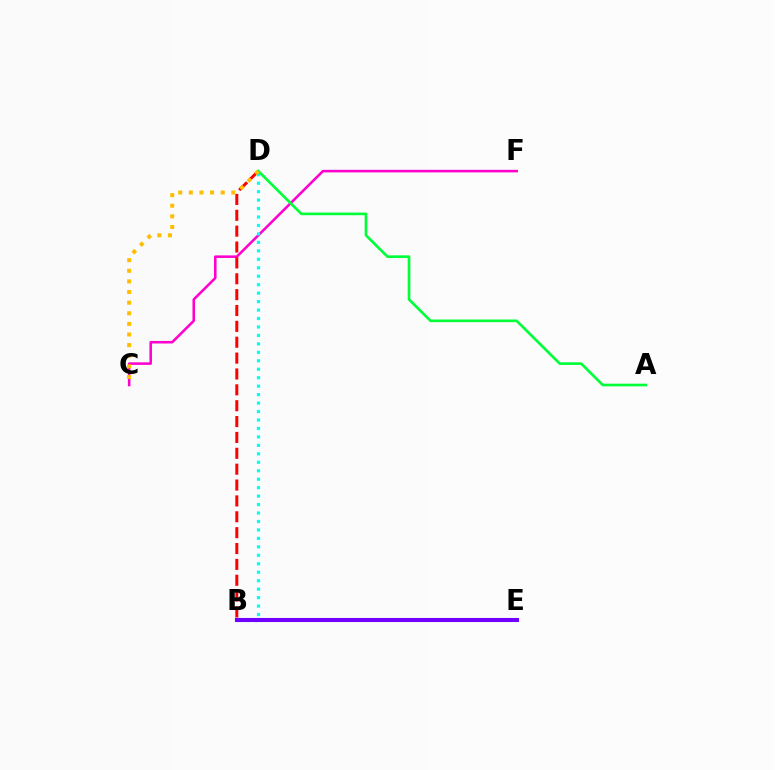{('C', 'F'): [{'color': '#ff00cf', 'line_style': 'solid', 'thickness': 1.84}], ('B', 'D'): [{'color': '#00fff6', 'line_style': 'dotted', 'thickness': 2.3}, {'color': '#ff0000', 'line_style': 'dashed', 'thickness': 2.16}], ('B', 'E'): [{'color': '#004bff', 'line_style': 'solid', 'thickness': 1.7}, {'color': '#84ff00', 'line_style': 'dashed', 'thickness': 2.02}, {'color': '#7200ff', 'line_style': 'solid', 'thickness': 2.94}], ('A', 'D'): [{'color': '#00ff39', 'line_style': 'solid', 'thickness': 1.91}], ('C', 'D'): [{'color': '#ffbd00', 'line_style': 'dotted', 'thickness': 2.88}]}